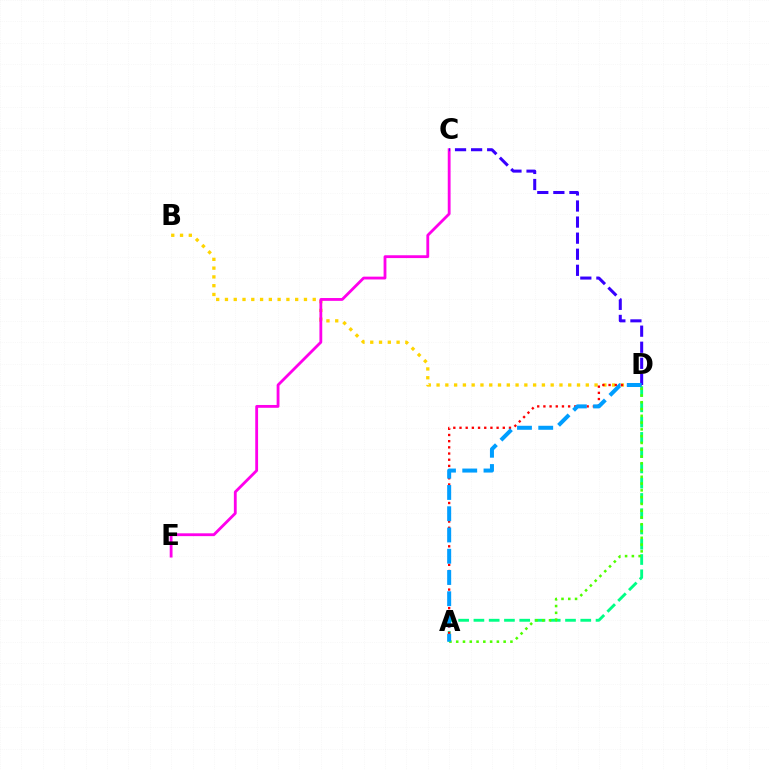{('B', 'D'): [{'color': '#ffd500', 'line_style': 'dotted', 'thickness': 2.38}], ('A', 'D'): [{'color': '#00ff86', 'line_style': 'dashed', 'thickness': 2.07}, {'color': '#ff0000', 'line_style': 'dotted', 'thickness': 1.68}, {'color': '#4fff00', 'line_style': 'dotted', 'thickness': 1.84}, {'color': '#009eff', 'line_style': 'dashed', 'thickness': 2.89}], ('C', 'E'): [{'color': '#ff00ed', 'line_style': 'solid', 'thickness': 2.03}], ('C', 'D'): [{'color': '#3700ff', 'line_style': 'dashed', 'thickness': 2.18}]}